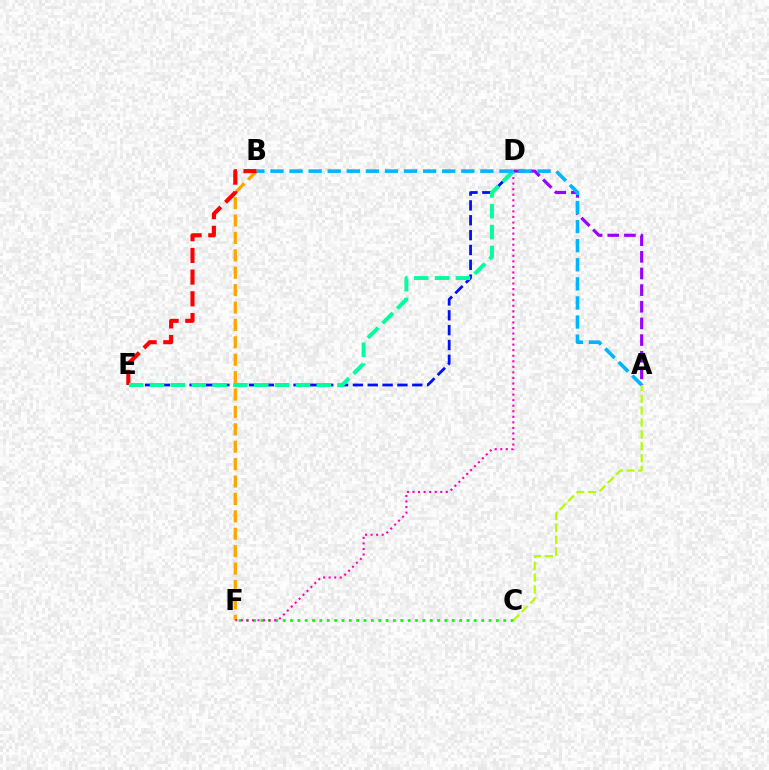{('A', 'D'): [{'color': '#9b00ff', 'line_style': 'dashed', 'thickness': 2.26}], ('C', 'F'): [{'color': '#08ff00', 'line_style': 'dotted', 'thickness': 2.0}], ('D', 'E'): [{'color': '#0010ff', 'line_style': 'dashed', 'thickness': 2.02}, {'color': '#00ff9d', 'line_style': 'dashed', 'thickness': 2.83}], ('B', 'F'): [{'color': '#ffa500', 'line_style': 'dashed', 'thickness': 2.36}], ('B', 'E'): [{'color': '#ff0000', 'line_style': 'dashed', 'thickness': 2.95}], ('D', 'F'): [{'color': '#ff00bd', 'line_style': 'dotted', 'thickness': 1.51}], ('A', 'C'): [{'color': '#b3ff00', 'line_style': 'dashed', 'thickness': 1.61}], ('A', 'B'): [{'color': '#00b5ff', 'line_style': 'dashed', 'thickness': 2.59}]}